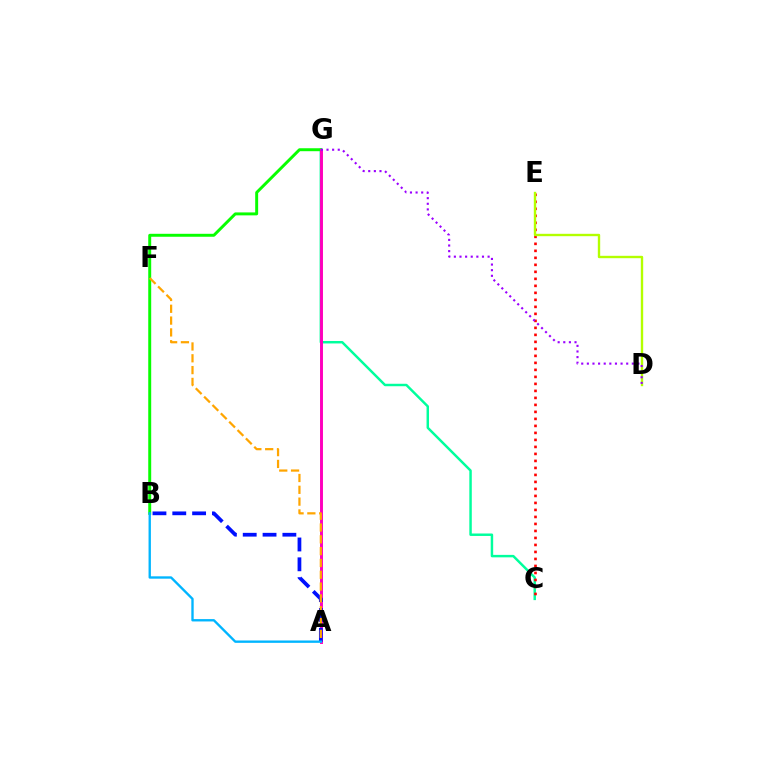{('C', 'G'): [{'color': '#00ff9d', 'line_style': 'solid', 'thickness': 1.77}], ('C', 'E'): [{'color': '#ff0000', 'line_style': 'dotted', 'thickness': 1.9}], ('B', 'G'): [{'color': '#08ff00', 'line_style': 'solid', 'thickness': 2.12}], ('A', 'G'): [{'color': '#ff00bd', 'line_style': 'solid', 'thickness': 2.12}], ('A', 'B'): [{'color': '#0010ff', 'line_style': 'dashed', 'thickness': 2.69}, {'color': '#00b5ff', 'line_style': 'solid', 'thickness': 1.7}], ('D', 'E'): [{'color': '#b3ff00', 'line_style': 'solid', 'thickness': 1.71}], ('A', 'F'): [{'color': '#ffa500', 'line_style': 'dashed', 'thickness': 1.61}], ('D', 'G'): [{'color': '#9b00ff', 'line_style': 'dotted', 'thickness': 1.53}]}